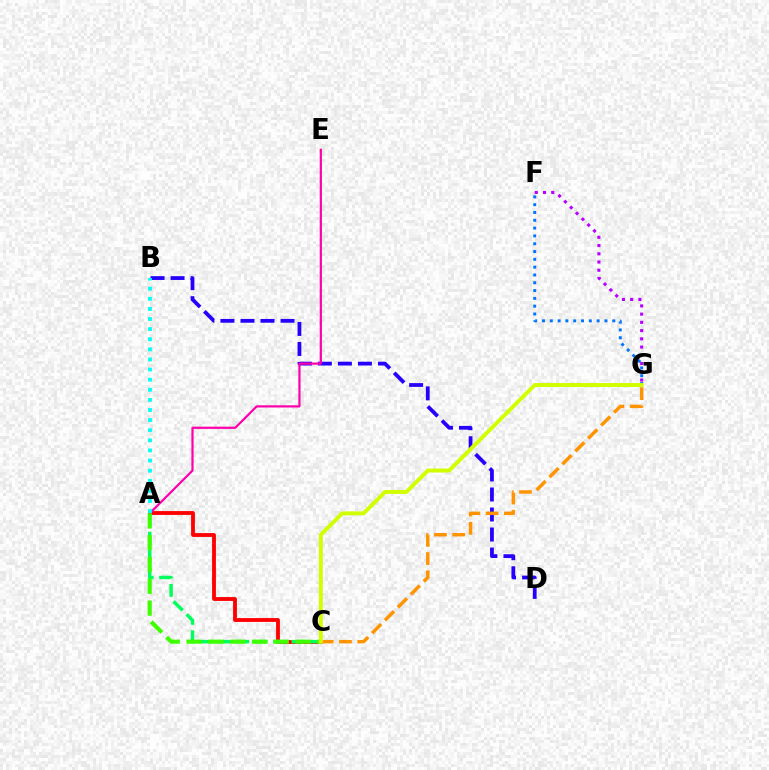{('F', 'G'): [{'color': '#b900ff', 'line_style': 'dotted', 'thickness': 2.24}, {'color': '#0074ff', 'line_style': 'dotted', 'thickness': 2.12}], ('B', 'D'): [{'color': '#2500ff', 'line_style': 'dashed', 'thickness': 2.72}], ('A', 'C'): [{'color': '#ff0000', 'line_style': 'solid', 'thickness': 2.76}, {'color': '#00ff5c', 'line_style': 'dashed', 'thickness': 2.5}, {'color': '#3dff00', 'line_style': 'dashed', 'thickness': 2.96}], ('C', 'G'): [{'color': '#ff9400', 'line_style': 'dashed', 'thickness': 2.48}, {'color': '#d1ff00', 'line_style': 'solid', 'thickness': 2.85}], ('A', 'E'): [{'color': '#ff00ac', 'line_style': 'solid', 'thickness': 1.59}], ('A', 'B'): [{'color': '#00fff6', 'line_style': 'dotted', 'thickness': 2.75}]}